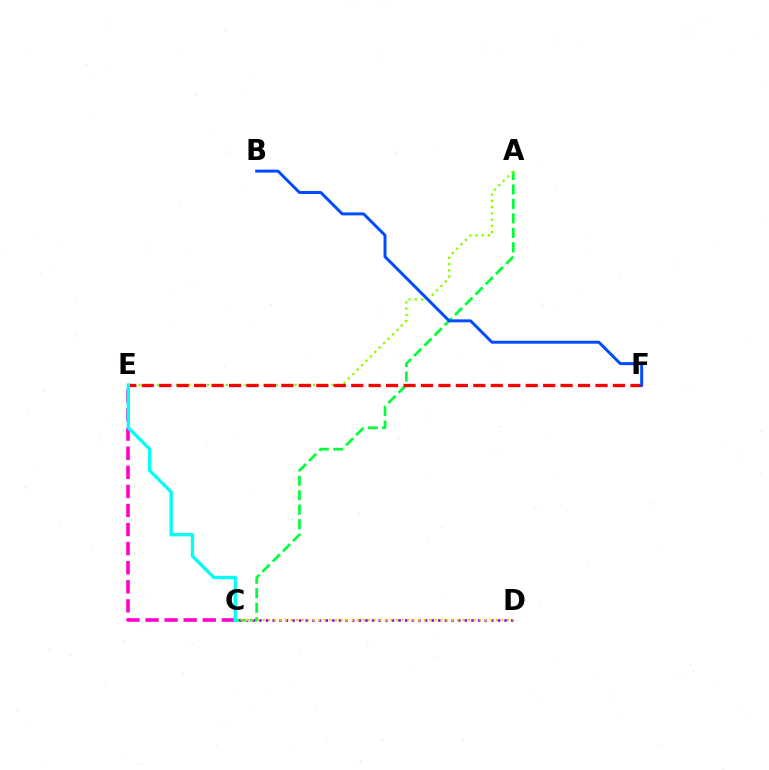{('A', 'C'): [{'color': '#00ff39', 'line_style': 'dashed', 'thickness': 1.96}], ('C', 'E'): [{'color': '#ff00cf', 'line_style': 'dashed', 'thickness': 2.59}, {'color': '#00fff6', 'line_style': 'solid', 'thickness': 2.4}], ('C', 'D'): [{'color': '#7200ff', 'line_style': 'dotted', 'thickness': 1.8}, {'color': '#ffbd00', 'line_style': 'dotted', 'thickness': 1.51}], ('A', 'E'): [{'color': '#84ff00', 'line_style': 'dotted', 'thickness': 1.69}], ('E', 'F'): [{'color': '#ff0000', 'line_style': 'dashed', 'thickness': 2.37}], ('B', 'F'): [{'color': '#004bff', 'line_style': 'solid', 'thickness': 2.13}]}